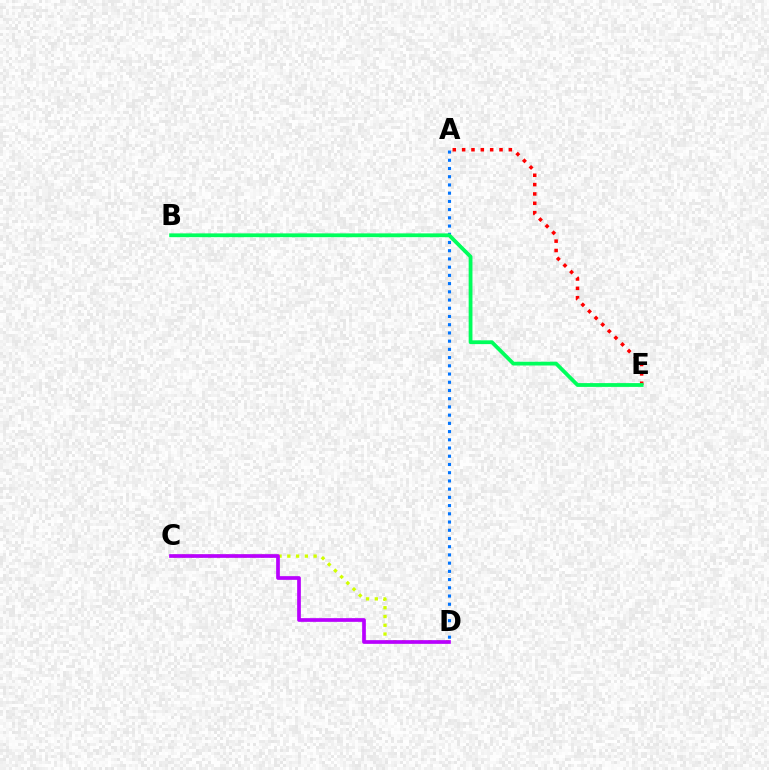{('A', 'E'): [{'color': '#ff0000', 'line_style': 'dotted', 'thickness': 2.54}], ('C', 'D'): [{'color': '#d1ff00', 'line_style': 'dotted', 'thickness': 2.38}, {'color': '#b900ff', 'line_style': 'solid', 'thickness': 2.66}], ('A', 'D'): [{'color': '#0074ff', 'line_style': 'dotted', 'thickness': 2.23}], ('B', 'E'): [{'color': '#00ff5c', 'line_style': 'solid', 'thickness': 2.73}]}